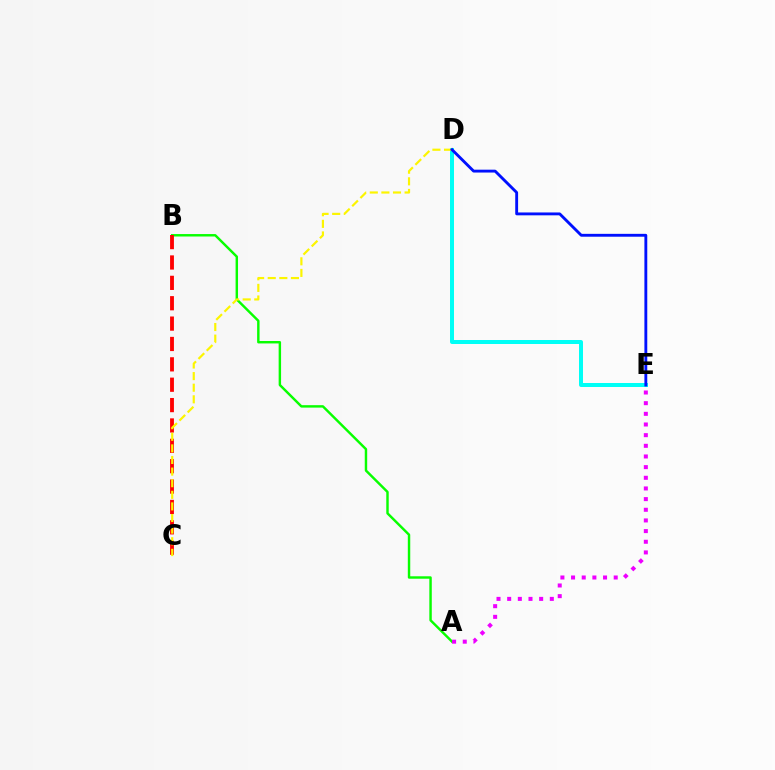{('D', 'E'): [{'color': '#00fff6', 'line_style': 'solid', 'thickness': 2.88}, {'color': '#0010ff', 'line_style': 'solid', 'thickness': 2.06}], ('A', 'B'): [{'color': '#08ff00', 'line_style': 'solid', 'thickness': 1.75}], ('B', 'C'): [{'color': '#ff0000', 'line_style': 'dashed', 'thickness': 2.77}], ('C', 'D'): [{'color': '#fcf500', 'line_style': 'dashed', 'thickness': 1.58}], ('A', 'E'): [{'color': '#ee00ff', 'line_style': 'dotted', 'thickness': 2.9}]}